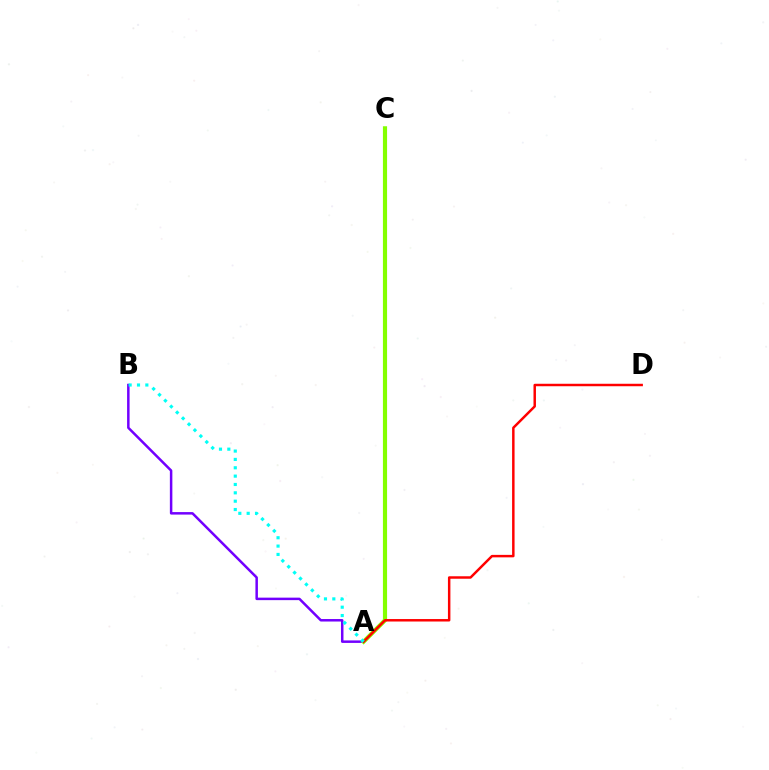{('A', 'B'): [{'color': '#7200ff', 'line_style': 'solid', 'thickness': 1.8}, {'color': '#00fff6', 'line_style': 'dotted', 'thickness': 2.27}], ('A', 'C'): [{'color': '#84ff00', 'line_style': 'solid', 'thickness': 2.99}], ('A', 'D'): [{'color': '#ff0000', 'line_style': 'solid', 'thickness': 1.78}]}